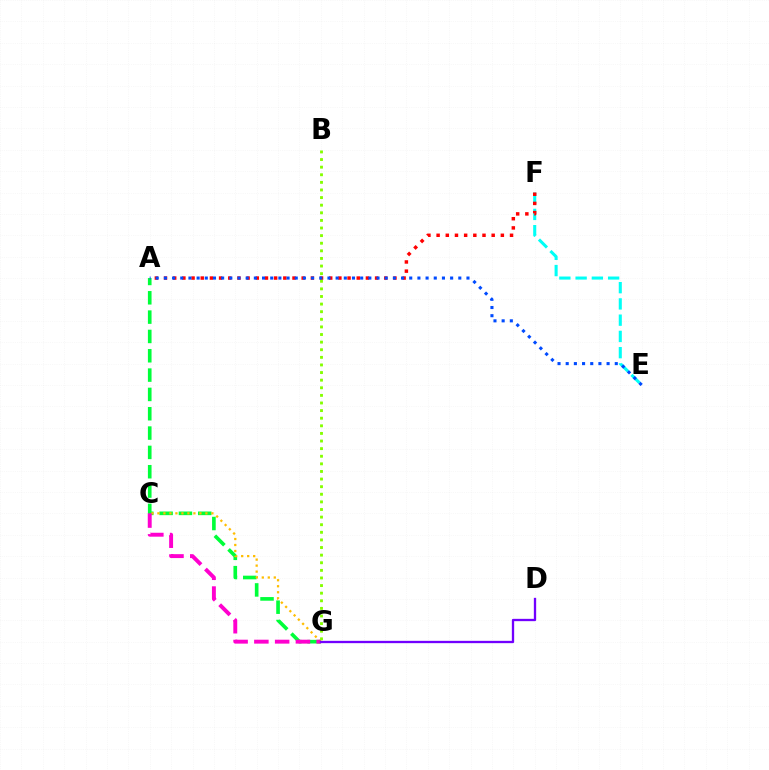{('E', 'F'): [{'color': '#00fff6', 'line_style': 'dashed', 'thickness': 2.21}], ('A', 'G'): [{'color': '#00ff39', 'line_style': 'dashed', 'thickness': 2.63}], ('C', 'G'): [{'color': '#ffbd00', 'line_style': 'dotted', 'thickness': 1.63}, {'color': '#ff00cf', 'line_style': 'dashed', 'thickness': 2.82}], ('A', 'F'): [{'color': '#ff0000', 'line_style': 'dotted', 'thickness': 2.49}], ('D', 'G'): [{'color': '#7200ff', 'line_style': 'solid', 'thickness': 1.66}], ('B', 'G'): [{'color': '#84ff00', 'line_style': 'dotted', 'thickness': 2.07}], ('A', 'E'): [{'color': '#004bff', 'line_style': 'dotted', 'thickness': 2.22}]}